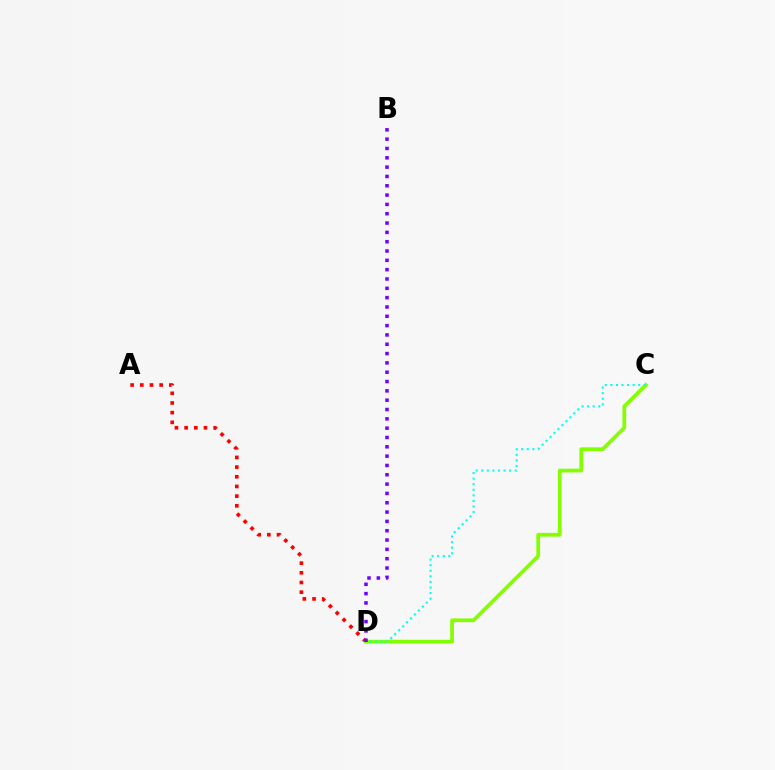{('A', 'D'): [{'color': '#ff0000', 'line_style': 'dotted', 'thickness': 2.63}], ('C', 'D'): [{'color': '#84ff00', 'line_style': 'solid', 'thickness': 2.69}, {'color': '#00fff6', 'line_style': 'dotted', 'thickness': 1.51}], ('B', 'D'): [{'color': '#7200ff', 'line_style': 'dotted', 'thickness': 2.53}]}